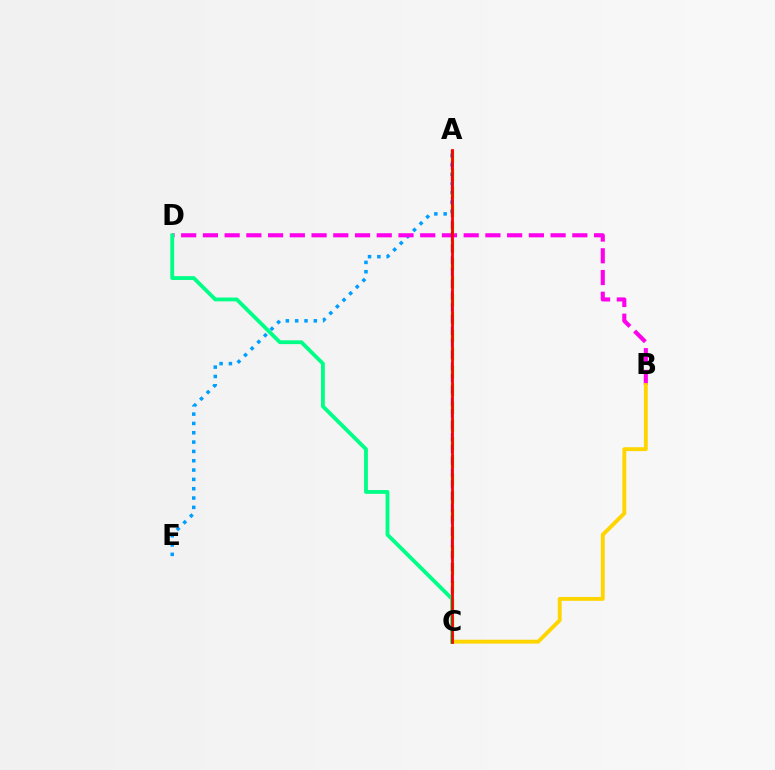{('A', 'E'): [{'color': '#009eff', 'line_style': 'dotted', 'thickness': 2.53}], ('B', 'D'): [{'color': '#ff00ed', 'line_style': 'dashed', 'thickness': 2.95}], ('A', 'C'): [{'color': '#4fff00', 'line_style': 'dashed', 'thickness': 2.44}, {'color': '#3700ff', 'line_style': 'dashed', 'thickness': 1.6}, {'color': '#ff0000', 'line_style': 'solid', 'thickness': 2.01}], ('B', 'C'): [{'color': '#ffd500', 'line_style': 'solid', 'thickness': 2.8}], ('C', 'D'): [{'color': '#00ff86', 'line_style': 'solid', 'thickness': 2.76}]}